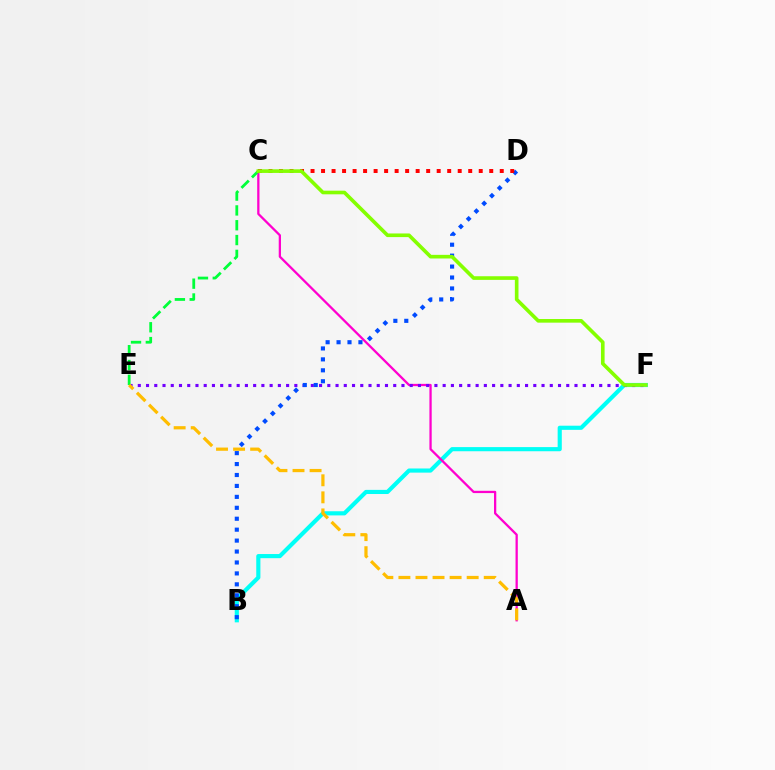{('B', 'F'): [{'color': '#00fff6', 'line_style': 'solid', 'thickness': 2.98}], ('A', 'C'): [{'color': '#ff00cf', 'line_style': 'solid', 'thickness': 1.64}], ('E', 'F'): [{'color': '#7200ff', 'line_style': 'dotted', 'thickness': 2.24}], ('C', 'E'): [{'color': '#00ff39', 'line_style': 'dashed', 'thickness': 2.01}], ('B', 'D'): [{'color': '#004bff', 'line_style': 'dotted', 'thickness': 2.97}], ('A', 'E'): [{'color': '#ffbd00', 'line_style': 'dashed', 'thickness': 2.32}], ('C', 'D'): [{'color': '#ff0000', 'line_style': 'dotted', 'thickness': 2.86}], ('C', 'F'): [{'color': '#84ff00', 'line_style': 'solid', 'thickness': 2.62}]}